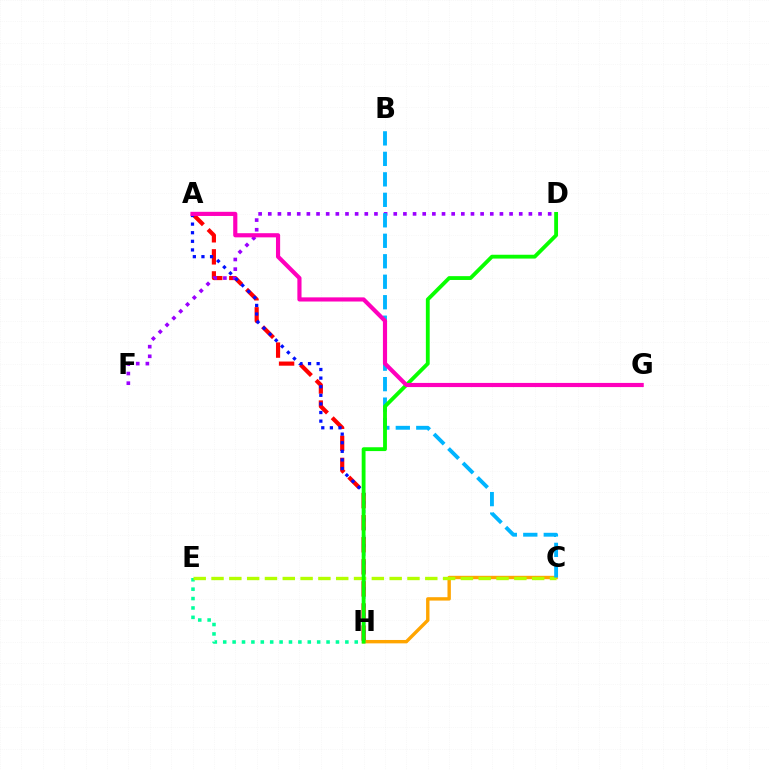{('E', 'H'): [{'color': '#00ff9d', 'line_style': 'dotted', 'thickness': 2.55}], ('A', 'H'): [{'color': '#ff0000', 'line_style': 'dashed', 'thickness': 3.0}, {'color': '#0010ff', 'line_style': 'dotted', 'thickness': 2.34}], ('D', 'F'): [{'color': '#9b00ff', 'line_style': 'dotted', 'thickness': 2.62}], ('C', 'H'): [{'color': '#ffa500', 'line_style': 'solid', 'thickness': 2.44}], ('C', 'E'): [{'color': '#b3ff00', 'line_style': 'dashed', 'thickness': 2.42}], ('B', 'C'): [{'color': '#00b5ff', 'line_style': 'dashed', 'thickness': 2.78}], ('D', 'H'): [{'color': '#08ff00', 'line_style': 'solid', 'thickness': 2.76}], ('A', 'G'): [{'color': '#ff00bd', 'line_style': 'solid', 'thickness': 2.99}]}